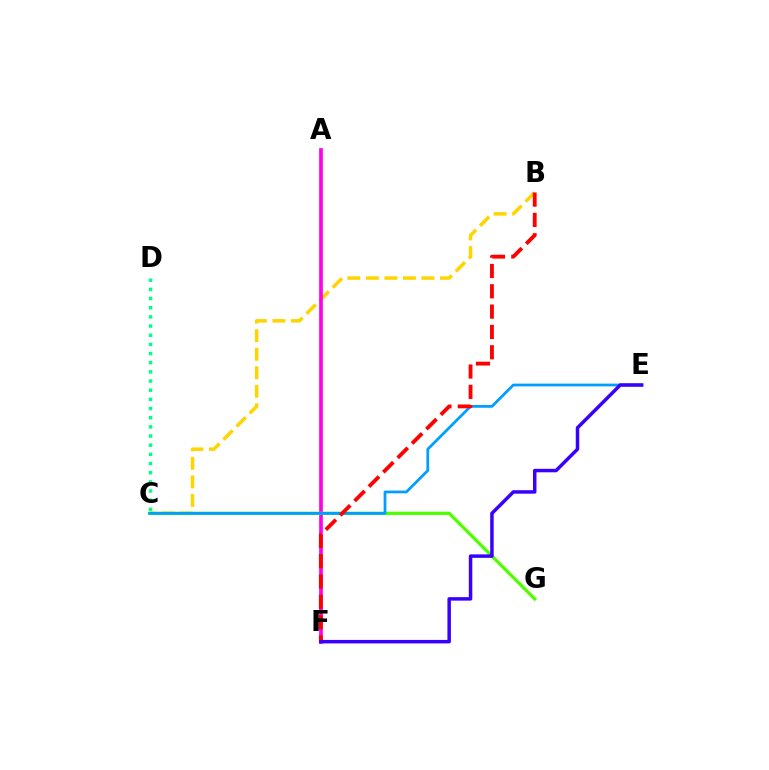{('C', 'D'): [{'color': '#00ff86', 'line_style': 'dotted', 'thickness': 2.49}], ('B', 'C'): [{'color': '#ffd500', 'line_style': 'dashed', 'thickness': 2.52}], ('A', 'F'): [{'color': '#ff00ed', 'line_style': 'solid', 'thickness': 2.65}], ('C', 'G'): [{'color': '#4fff00', 'line_style': 'solid', 'thickness': 2.36}], ('C', 'E'): [{'color': '#009eff', 'line_style': 'solid', 'thickness': 1.98}], ('B', 'F'): [{'color': '#ff0000', 'line_style': 'dashed', 'thickness': 2.76}], ('E', 'F'): [{'color': '#3700ff', 'line_style': 'solid', 'thickness': 2.51}]}